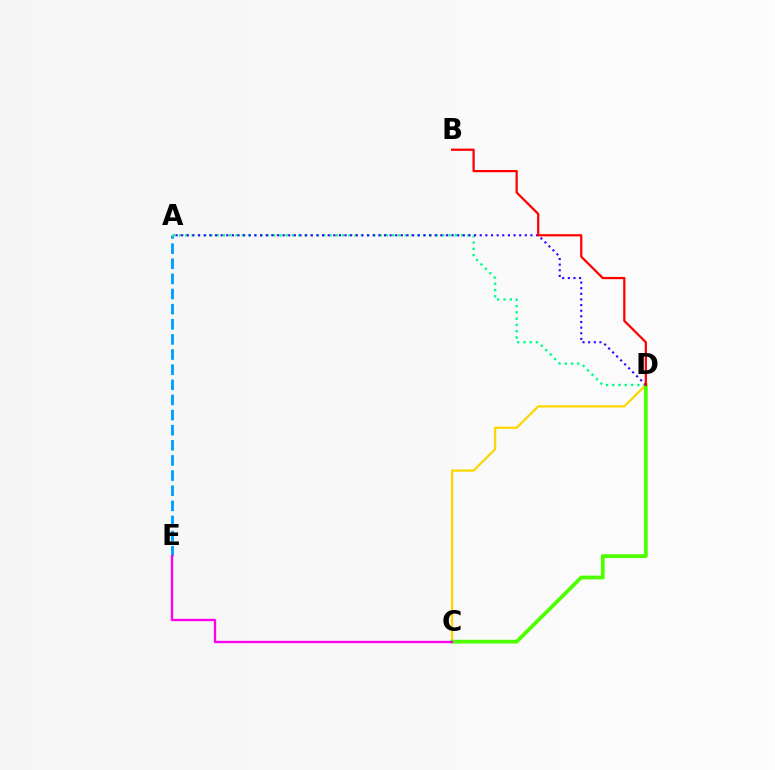{('A', 'E'): [{'color': '#009eff', 'line_style': 'dashed', 'thickness': 2.06}], ('C', 'D'): [{'color': '#ffd500', 'line_style': 'solid', 'thickness': 1.61}, {'color': '#4fff00', 'line_style': 'solid', 'thickness': 2.71}], ('A', 'D'): [{'color': '#00ff86', 'line_style': 'dotted', 'thickness': 1.7}, {'color': '#3700ff', 'line_style': 'dotted', 'thickness': 1.53}], ('C', 'E'): [{'color': '#ff00ed', 'line_style': 'solid', 'thickness': 1.69}], ('B', 'D'): [{'color': '#ff0000', 'line_style': 'solid', 'thickness': 1.61}]}